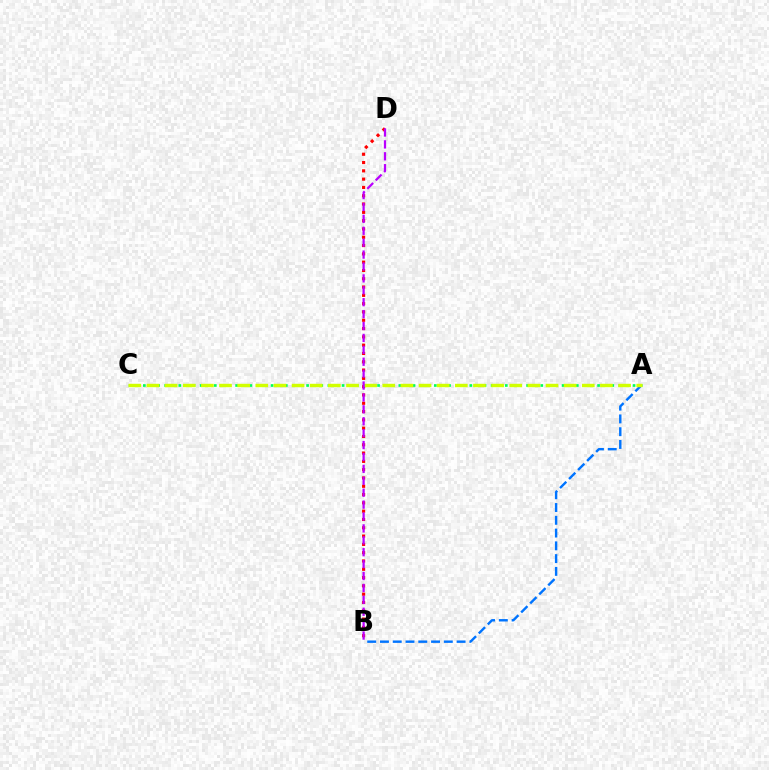{('A', 'B'): [{'color': '#0074ff', 'line_style': 'dashed', 'thickness': 1.74}], ('B', 'D'): [{'color': '#ff0000', 'line_style': 'dotted', 'thickness': 2.26}, {'color': '#b900ff', 'line_style': 'dashed', 'thickness': 1.62}], ('A', 'C'): [{'color': '#00ff5c', 'line_style': 'dotted', 'thickness': 1.93}, {'color': '#d1ff00', 'line_style': 'dashed', 'thickness': 2.46}]}